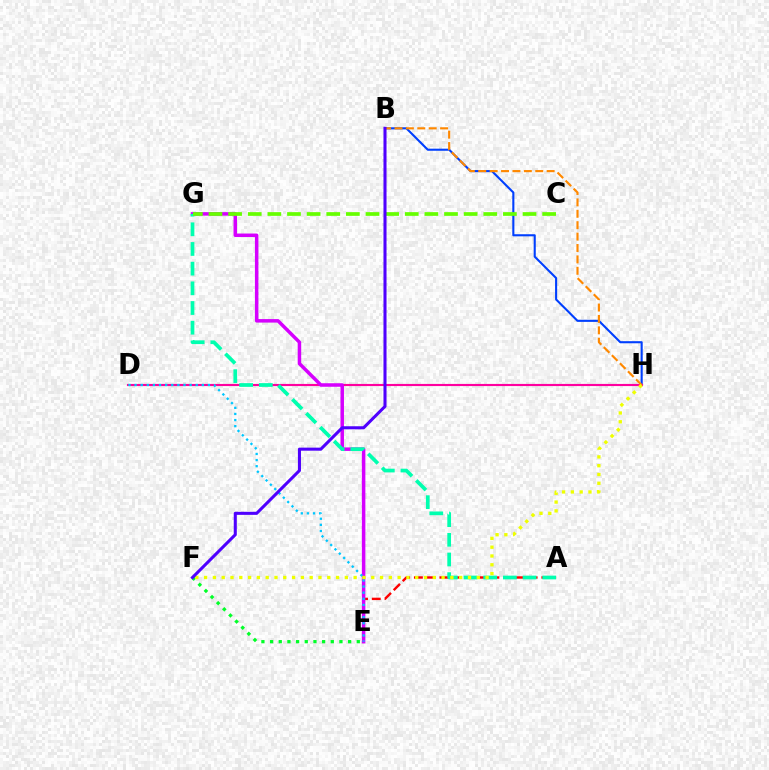{('A', 'E'): [{'color': '#ff0000', 'line_style': 'dashed', 'thickness': 1.73}], ('B', 'H'): [{'color': '#003fff', 'line_style': 'solid', 'thickness': 1.51}, {'color': '#ff8800', 'line_style': 'dashed', 'thickness': 1.55}], ('D', 'H'): [{'color': '#ff00a0', 'line_style': 'solid', 'thickness': 1.54}], ('E', 'G'): [{'color': '#d600ff', 'line_style': 'solid', 'thickness': 2.52}], ('D', 'E'): [{'color': '#00c7ff', 'line_style': 'dotted', 'thickness': 1.66}], ('E', 'F'): [{'color': '#00ff27', 'line_style': 'dotted', 'thickness': 2.36}], ('A', 'G'): [{'color': '#00ffaf', 'line_style': 'dashed', 'thickness': 2.67}], ('C', 'G'): [{'color': '#66ff00', 'line_style': 'dashed', 'thickness': 2.67}], ('F', 'H'): [{'color': '#eeff00', 'line_style': 'dotted', 'thickness': 2.39}], ('B', 'F'): [{'color': '#4f00ff', 'line_style': 'solid', 'thickness': 2.2}]}